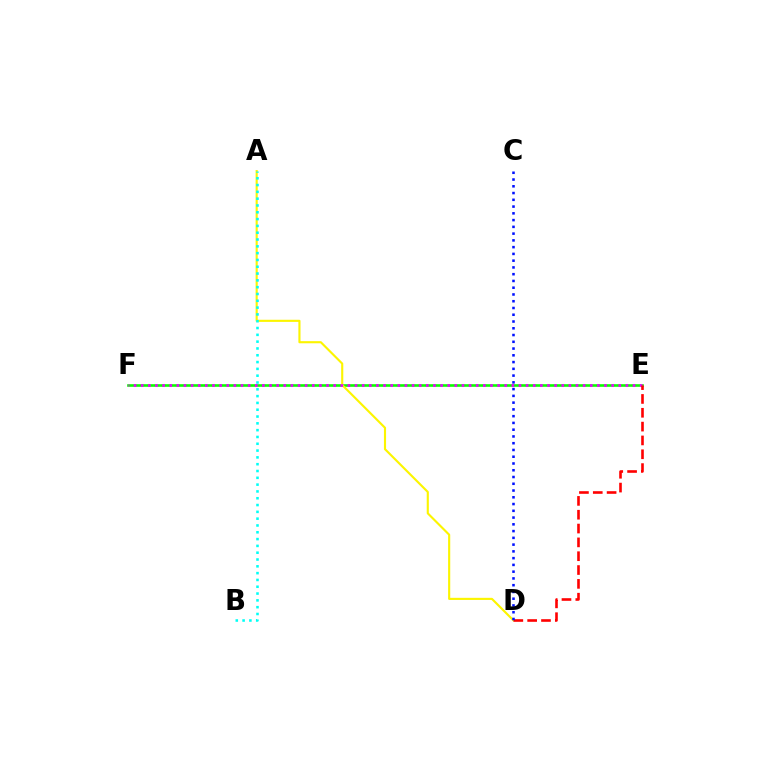{('E', 'F'): [{'color': '#08ff00', 'line_style': 'solid', 'thickness': 1.89}, {'color': '#ee00ff', 'line_style': 'dotted', 'thickness': 1.94}], ('A', 'D'): [{'color': '#fcf500', 'line_style': 'solid', 'thickness': 1.53}], ('D', 'E'): [{'color': '#ff0000', 'line_style': 'dashed', 'thickness': 1.88}], ('C', 'D'): [{'color': '#0010ff', 'line_style': 'dotted', 'thickness': 1.84}], ('A', 'B'): [{'color': '#00fff6', 'line_style': 'dotted', 'thickness': 1.85}]}